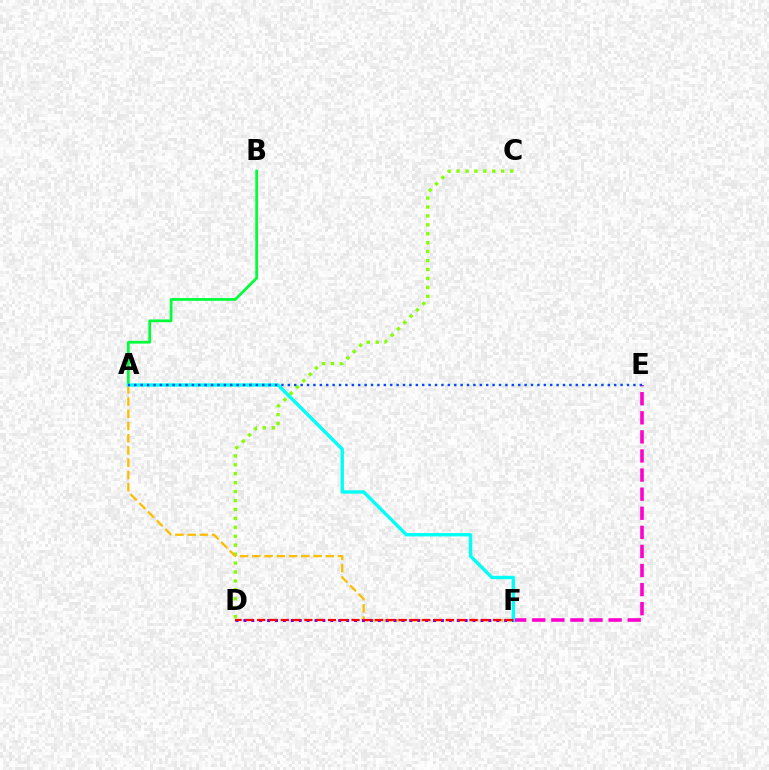{('A', 'B'): [{'color': '#00ff39', 'line_style': 'solid', 'thickness': 1.99}], ('E', 'F'): [{'color': '#ff00cf', 'line_style': 'dashed', 'thickness': 2.59}], ('C', 'D'): [{'color': '#84ff00', 'line_style': 'dotted', 'thickness': 2.43}], ('A', 'F'): [{'color': '#ffbd00', 'line_style': 'dashed', 'thickness': 1.66}, {'color': '#00fff6', 'line_style': 'solid', 'thickness': 2.42}], ('A', 'E'): [{'color': '#004bff', 'line_style': 'dotted', 'thickness': 1.74}], ('D', 'F'): [{'color': '#7200ff', 'line_style': 'dotted', 'thickness': 2.15}, {'color': '#ff0000', 'line_style': 'dashed', 'thickness': 1.6}]}